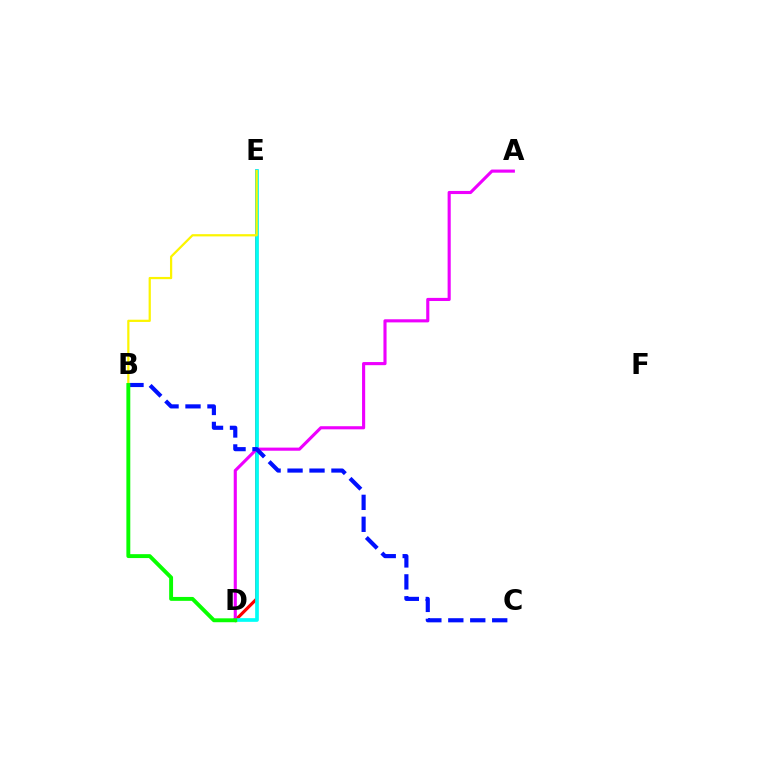{('D', 'E'): [{'color': '#ff0000', 'line_style': 'solid', 'thickness': 2.27}, {'color': '#00fff6', 'line_style': 'solid', 'thickness': 2.66}], ('A', 'D'): [{'color': '#ee00ff', 'line_style': 'solid', 'thickness': 2.25}], ('B', 'C'): [{'color': '#0010ff', 'line_style': 'dashed', 'thickness': 2.98}], ('B', 'E'): [{'color': '#fcf500', 'line_style': 'solid', 'thickness': 1.61}], ('B', 'D'): [{'color': '#08ff00', 'line_style': 'solid', 'thickness': 2.81}]}